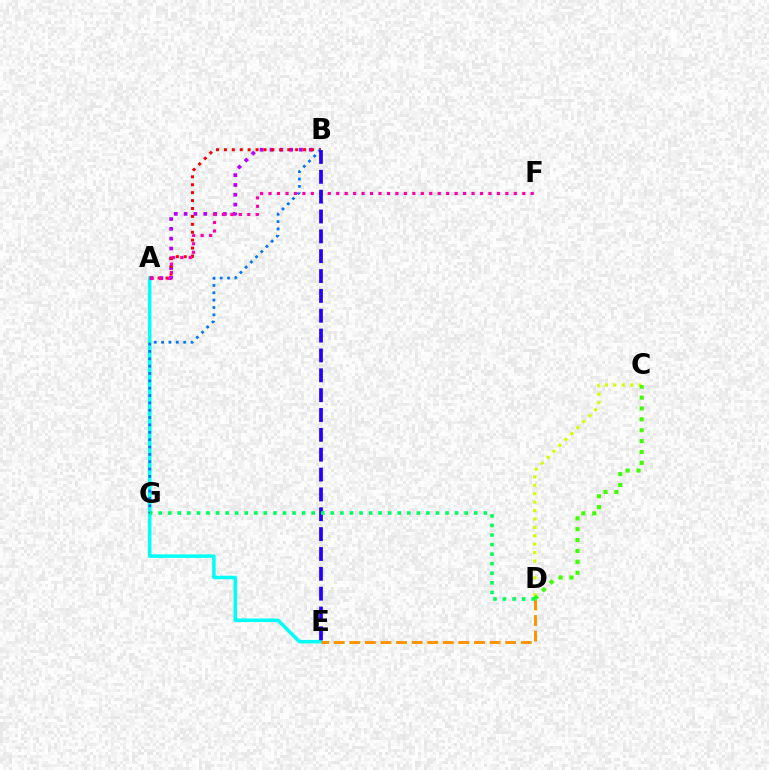{('A', 'E'): [{'color': '#00fff6', 'line_style': 'solid', 'thickness': 2.54}], ('A', 'B'): [{'color': '#b900ff', 'line_style': 'dotted', 'thickness': 2.67}, {'color': '#ff0000', 'line_style': 'dotted', 'thickness': 2.15}], ('B', 'G'): [{'color': '#0074ff', 'line_style': 'dotted', 'thickness': 2.0}], ('D', 'E'): [{'color': '#ff9400', 'line_style': 'dashed', 'thickness': 2.12}], ('C', 'D'): [{'color': '#d1ff00', 'line_style': 'dotted', 'thickness': 2.28}, {'color': '#3dff00', 'line_style': 'dotted', 'thickness': 2.95}], ('A', 'F'): [{'color': '#ff00ac', 'line_style': 'dotted', 'thickness': 2.3}], ('B', 'E'): [{'color': '#2500ff', 'line_style': 'dashed', 'thickness': 2.7}], ('D', 'G'): [{'color': '#00ff5c', 'line_style': 'dotted', 'thickness': 2.6}]}